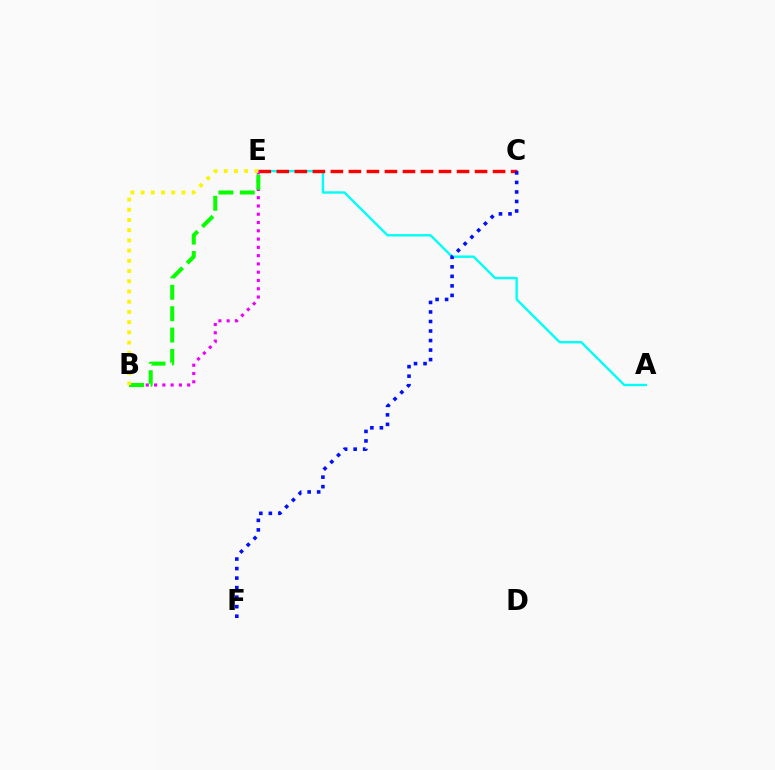{('A', 'E'): [{'color': '#00fff6', 'line_style': 'solid', 'thickness': 1.71}], ('C', 'E'): [{'color': '#ff0000', 'line_style': 'dashed', 'thickness': 2.45}], ('B', 'E'): [{'color': '#ee00ff', 'line_style': 'dotted', 'thickness': 2.25}, {'color': '#08ff00', 'line_style': 'dashed', 'thickness': 2.91}, {'color': '#fcf500', 'line_style': 'dotted', 'thickness': 2.78}], ('C', 'F'): [{'color': '#0010ff', 'line_style': 'dotted', 'thickness': 2.59}]}